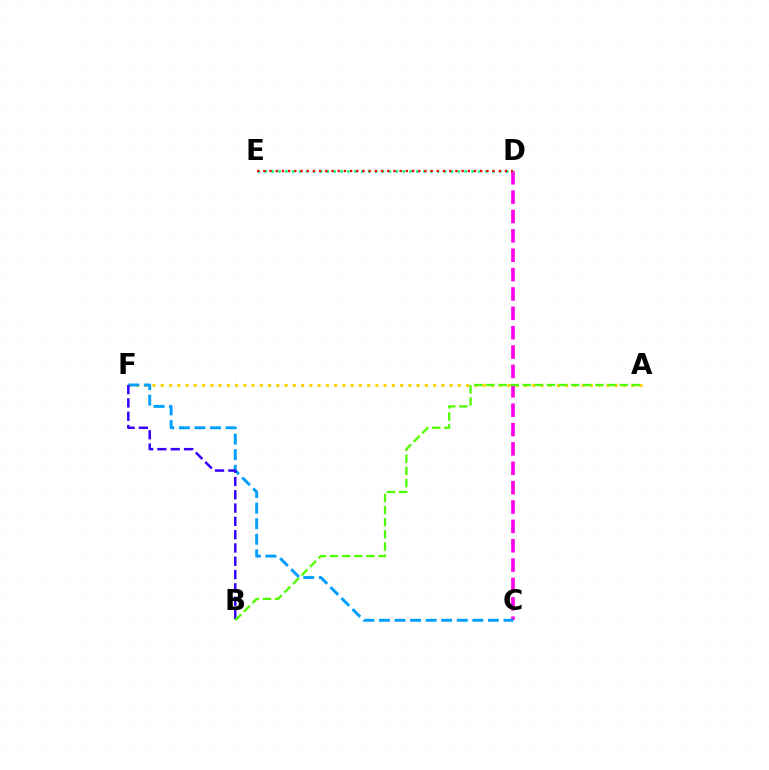{('C', 'D'): [{'color': '#ff00ed', 'line_style': 'dashed', 'thickness': 2.63}], ('D', 'E'): [{'color': '#00ff86', 'line_style': 'dotted', 'thickness': 1.87}, {'color': '#ff0000', 'line_style': 'dotted', 'thickness': 1.68}], ('A', 'F'): [{'color': '#ffd500', 'line_style': 'dotted', 'thickness': 2.24}], ('C', 'F'): [{'color': '#009eff', 'line_style': 'dashed', 'thickness': 2.11}], ('B', 'F'): [{'color': '#3700ff', 'line_style': 'dashed', 'thickness': 1.81}], ('A', 'B'): [{'color': '#4fff00', 'line_style': 'dashed', 'thickness': 1.65}]}